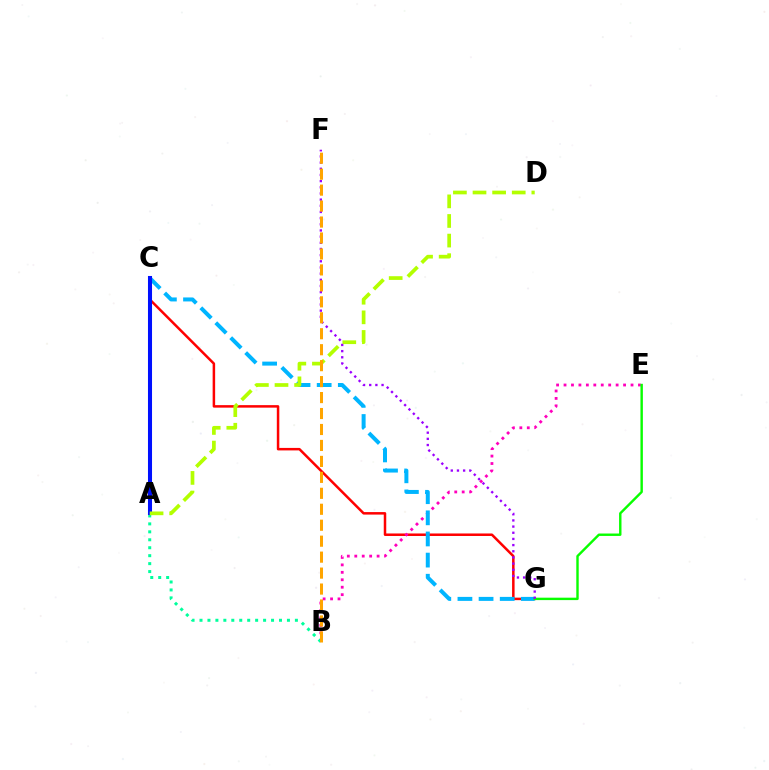{('C', 'G'): [{'color': '#ff0000', 'line_style': 'solid', 'thickness': 1.8}, {'color': '#00b5ff', 'line_style': 'dashed', 'thickness': 2.87}], ('B', 'E'): [{'color': '#ff00bd', 'line_style': 'dotted', 'thickness': 2.02}], ('A', 'B'): [{'color': '#00ff9d', 'line_style': 'dotted', 'thickness': 2.16}], ('E', 'G'): [{'color': '#08ff00', 'line_style': 'solid', 'thickness': 1.74}], ('A', 'C'): [{'color': '#0010ff', 'line_style': 'solid', 'thickness': 2.92}], ('A', 'D'): [{'color': '#b3ff00', 'line_style': 'dashed', 'thickness': 2.66}], ('F', 'G'): [{'color': '#9b00ff', 'line_style': 'dotted', 'thickness': 1.68}], ('B', 'F'): [{'color': '#ffa500', 'line_style': 'dashed', 'thickness': 2.17}]}